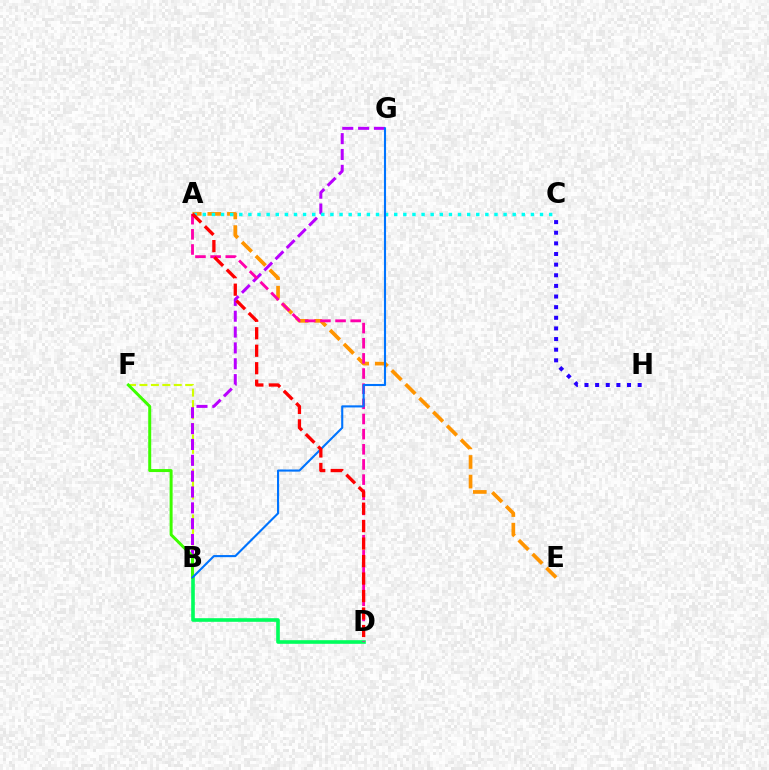{('B', 'F'): [{'color': '#d1ff00', 'line_style': 'dashed', 'thickness': 1.55}, {'color': '#3dff00', 'line_style': 'solid', 'thickness': 2.15}], ('A', 'E'): [{'color': '#ff9400', 'line_style': 'dashed', 'thickness': 2.66}], ('B', 'D'): [{'color': '#00ff5c', 'line_style': 'solid', 'thickness': 2.61}], ('C', 'H'): [{'color': '#2500ff', 'line_style': 'dotted', 'thickness': 2.89}], ('B', 'G'): [{'color': '#b900ff', 'line_style': 'dashed', 'thickness': 2.15}, {'color': '#0074ff', 'line_style': 'solid', 'thickness': 1.52}], ('A', 'C'): [{'color': '#00fff6', 'line_style': 'dotted', 'thickness': 2.48}], ('A', 'D'): [{'color': '#ff00ac', 'line_style': 'dashed', 'thickness': 2.06}, {'color': '#ff0000', 'line_style': 'dashed', 'thickness': 2.37}]}